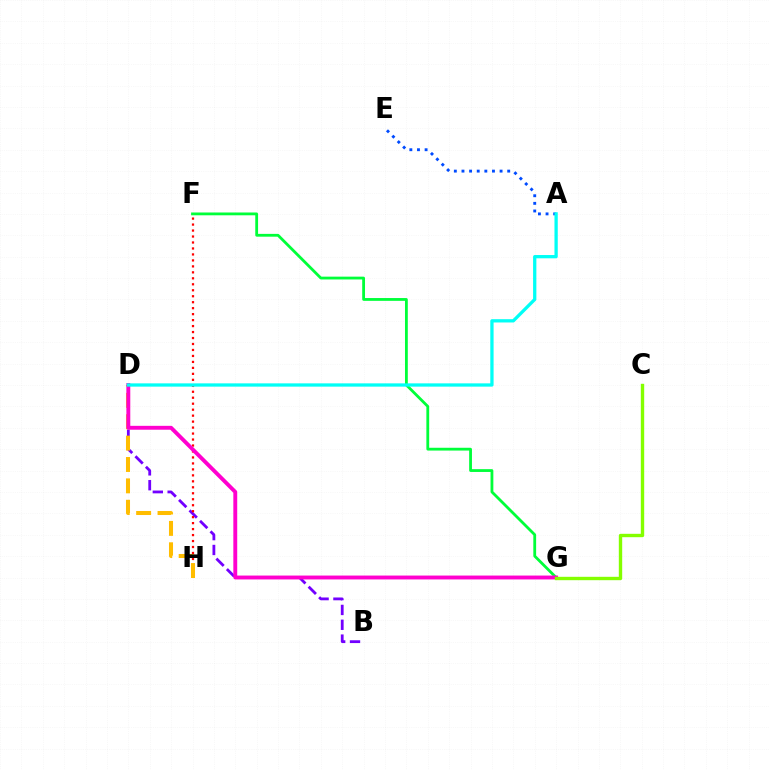{('B', 'D'): [{'color': '#7200ff', 'line_style': 'dashed', 'thickness': 2.02}], ('F', 'H'): [{'color': '#ff0000', 'line_style': 'dotted', 'thickness': 1.62}], ('F', 'G'): [{'color': '#00ff39', 'line_style': 'solid', 'thickness': 2.02}], ('D', 'H'): [{'color': '#ffbd00', 'line_style': 'dashed', 'thickness': 2.9}], ('D', 'G'): [{'color': '#ff00cf', 'line_style': 'solid', 'thickness': 2.8}], ('C', 'G'): [{'color': '#84ff00', 'line_style': 'solid', 'thickness': 2.43}], ('A', 'E'): [{'color': '#004bff', 'line_style': 'dotted', 'thickness': 2.07}], ('A', 'D'): [{'color': '#00fff6', 'line_style': 'solid', 'thickness': 2.36}]}